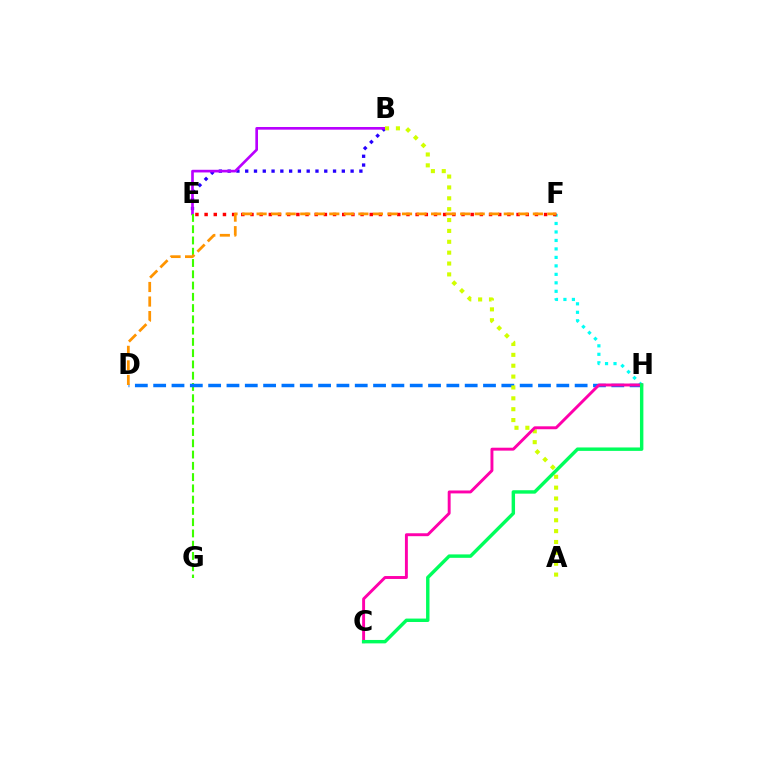{('F', 'H'): [{'color': '#00fff6', 'line_style': 'dotted', 'thickness': 2.3}], ('E', 'F'): [{'color': '#ff0000', 'line_style': 'dotted', 'thickness': 2.49}], ('B', 'E'): [{'color': '#2500ff', 'line_style': 'dotted', 'thickness': 2.39}, {'color': '#b900ff', 'line_style': 'solid', 'thickness': 1.92}], ('E', 'G'): [{'color': '#3dff00', 'line_style': 'dashed', 'thickness': 1.53}], ('D', 'H'): [{'color': '#0074ff', 'line_style': 'dashed', 'thickness': 2.49}], ('D', 'F'): [{'color': '#ff9400', 'line_style': 'dashed', 'thickness': 1.98}], ('A', 'B'): [{'color': '#d1ff00', 'line_style': 'dotted', 'thickness': 2.95}], ('C', 'H'): [{'color': '#ff00ac', 'line_style': 'solid', 'thickness': 2.1}, {'color': '#00ff5c', 'line_style': 'solid', 'thickness': 2.46}]}